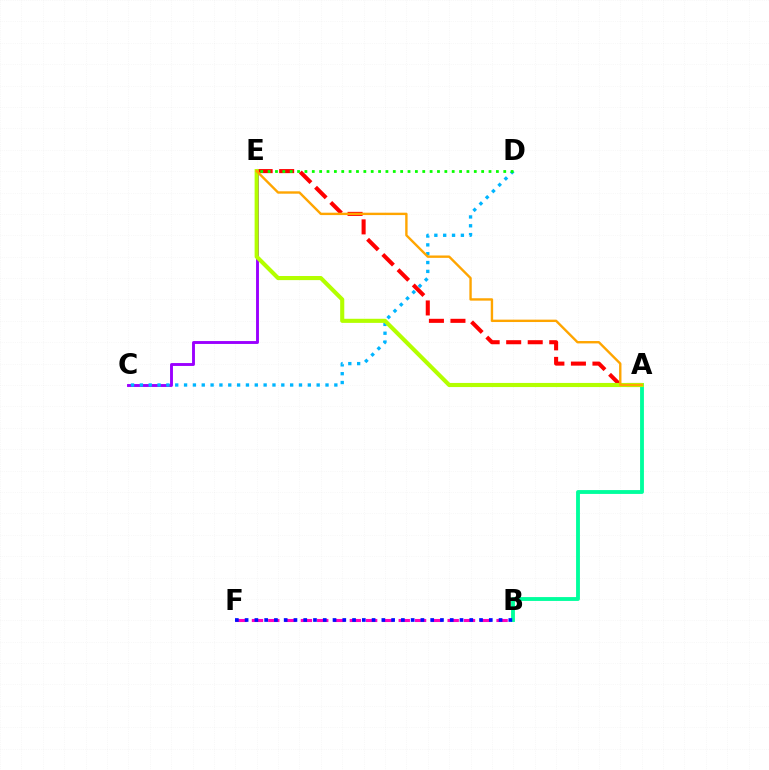{('C', 'E'): [{'color': '#9b00ff', 'line_style': 'solid', 'thickness': 2.08}], ('A', 'E'): [{'color': '#ff0000', 'line_style': 'dashed', 'thickness': 2.92}, {'color': '#b3ff00', 'line_style': 'solid', 'thickness': 2.96}, {'color': '#ffa500', 'line_style': 'solid', 'thickness': 1.72}], ('B', 'F'): [{'color': '#ff00bd', 'line_style': 'dashed', 'thickness': 2.22}, {'color': '#0010ff', 'line_style': 'dotted', 'thickness': 2.65}], ('C', 'D'): [{'color': '#00b5ff', 'line_style': 'dotted', 'thickness': 2.4}], ('A', 'B'): [{'color': '#00ff9d', 'line_style': 'solid', 'thickness': 2.77}], ('D', 'E'): [{'color': '#08ff00', 'line_style': 'dotted', 'thickness': 2.0}]}